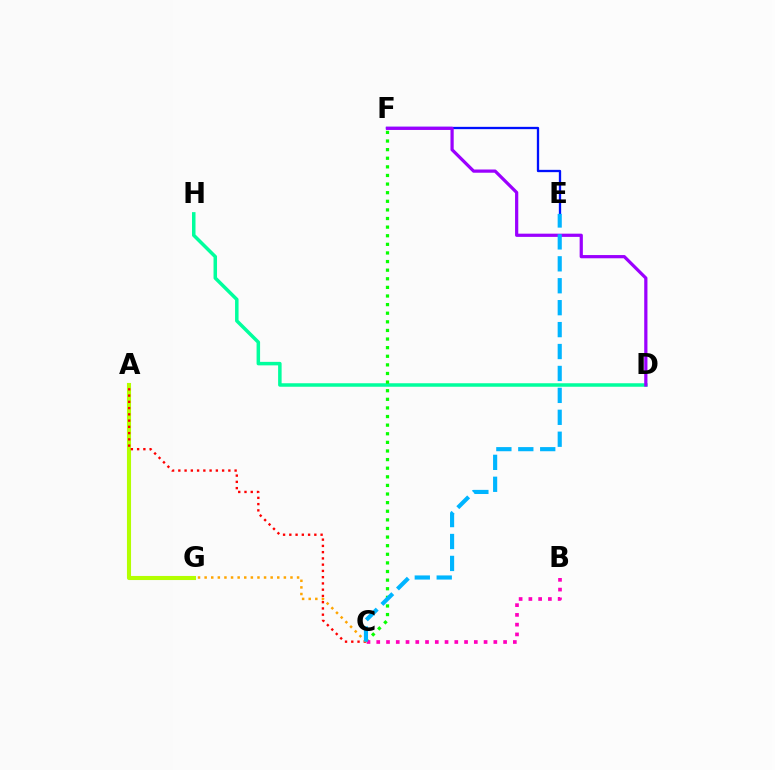{('A', 'G'): [{'color': '#b3ff00', 'line_style': 'solid', 'thickness': 2.94}], ('D', 'H'): [{'color': '#00ff9d', 'line_style': 'solid', 'thickness': 2.52}], ('E', 'F'): [{'color': '#0010ff', 'line_style': 'solid', 'thickness': 1.67}], ('C', 'F'): [{'color': '#08ff00', 'line_style': 'dotted', 'thickness': 2.34}], ('A', 'C'): [{'color': '#ff0000', 'line_style': 'dotted', 'thickness': 1.7}], ('D', 'F'): [{'color': '#9b00ff', 'line_style': 'solid', 'thickness': 2.32}], ('C', 'G'): [{'color': '#ffa500', 'line_style': 'dotted', 'thickness': 1.79}], ('B', 'C'): [{'color': '#ff00bd', 'line_style': 'dotted', 'thickness': 2.65}], ('C', 'E'): [{'color': '#00b5ff', 'line_style': 'dashed', 'thickness': 2.98}]}